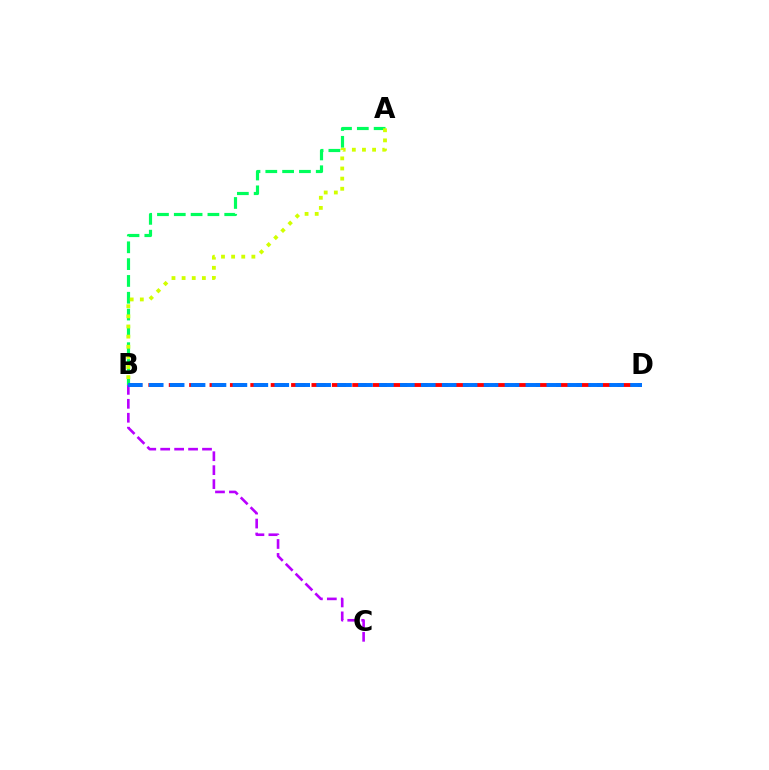{('A', 'B'): [{'color': '#00ff5c', 'line_style': 'dashed', 'thickness': 2.28}, {'color': '#d1ff00', 'line_style': 'dotted', 'thickness': 2.75}], ('B', 'C'): [{'color': '#b900ff', 'line_style': 'dashed', 'thickness': 1.89}], ('B', 'D'): [{'color': '#ff0000', 'line_style': 'dashed', 'thickness': 2.77}, {'color': '#0074ff', 'line_style': 'dashed', 'thickness': 2.84}]}